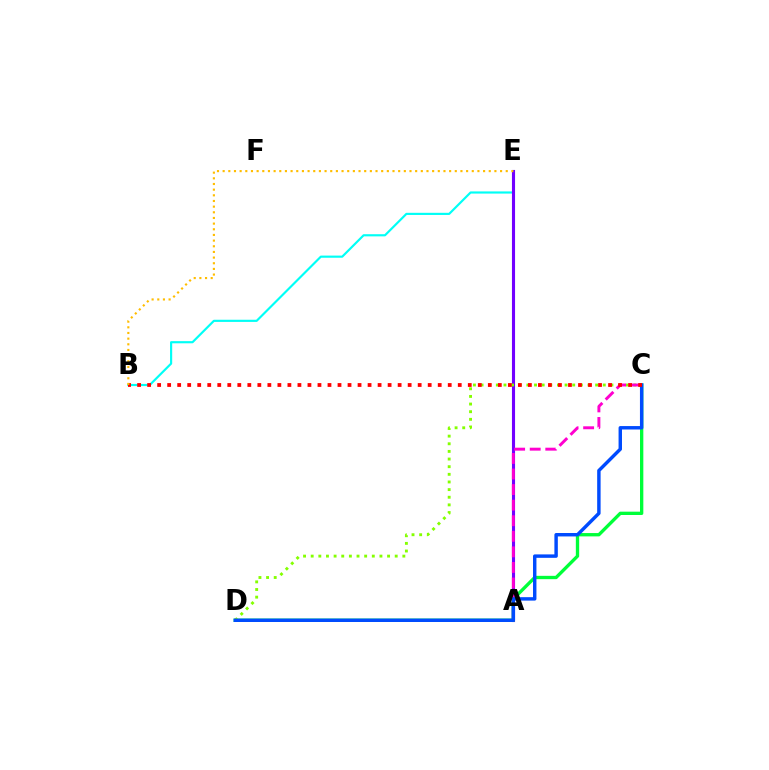{('B', 'E'): [{'color': '#00fff6', 'line_style': 'solid', 'thickness': 1.56}, {'color': '#ffbd00', 'line_style': 'dotted', 'thickness': 1.54}], ('A', 'E'): [{'color': '#7200ff', 'line_style': 'solid', 'thickness': 2.23}], ('C', 'D'): [{'color': '#00ff39', 'line_style': 'solid', 'thickness': 2.4}, {'color': '#84ff00', 'line_style': 'dotted', 'thickness': 2.08}, {'color': '#004bff', 'line_style': 'solid', 'thickness': 2.47}], ('A', 'C'): [{'color': '#ff00cf', 'line_style': 'dashed', 'thickness': 2.12}], ('B', 'C'): [{'color': '#ff0000', 'line_style': 'dotted', 'thickness': 2.72}]}